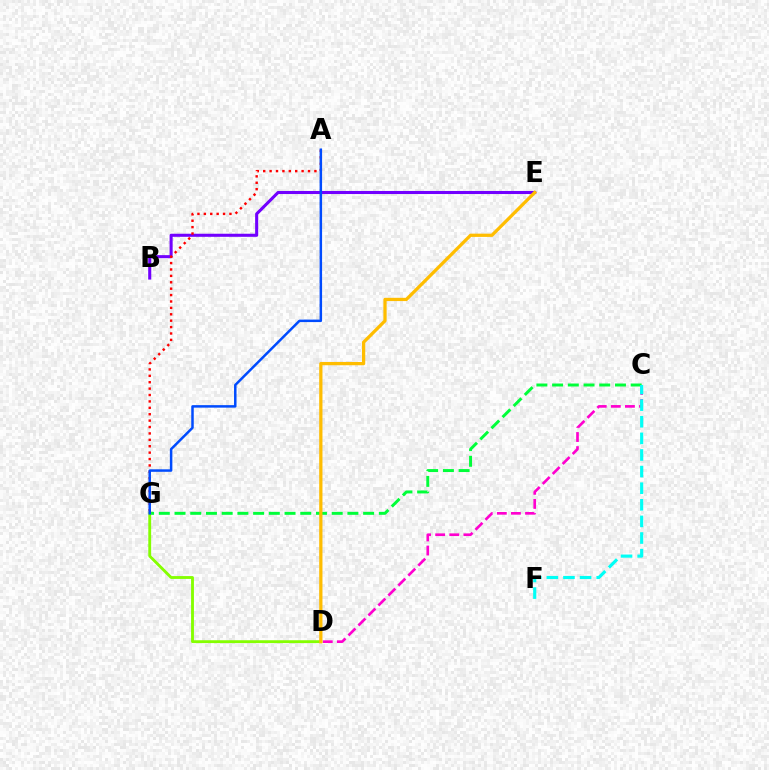{('C', 'G'): [{'color': '#00ff39', 'line_style': 'dashed', 'thickness': 2.14}], ('C', 'D'): [{'color': '#ff00cf', 'line_style': 'dashed', 'thickness': 1.92}], ('D', 'G'): [{'color': '#84ff00', 'line_style': 'solid', 'thickness': 2.05}], ('C', 'F'): [{'color': '#00fff6', 'line_style': 'dashed', 'thickness': 2.26}], ('B', 'E'): [{'color': '#7200ff', 'line_style': 'solid', 'thickness': 2.21}], ('A', 'G'): [{'color': '#ff0000', 'line_style': 'dotted', 'thickness': 1.74}, {'color': '#004bff', 'line_style': 'solid', 'thickness': 1.8}], ('D', 'E'): [{'color': '#ffbd00', 'line_style': 'solid', 'thickness': 2.34}]}